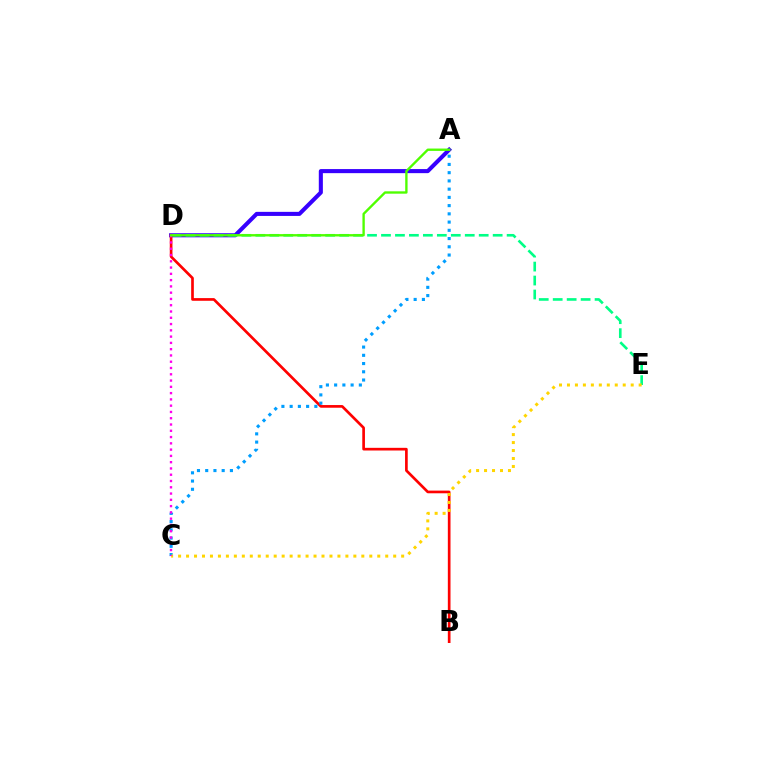{('A', 'D'): [{'color': '#3700ff', 'line_style': 'solid', 'thickness': 2.93}, {'color': '#4fff00', 'line_style': 'solid', 'thickness': 1.7}], ('D', 'E'): [{'color': '#00ff86', 'line_style': 'dashed', 'thickness': 1.9}], ('B', 'D'): [{'color': '#ff0000', 'line_style': 'solid', 'thickness': 1.93}], ('A', 'C'): [{'color': '#009eff', 'line_style': 'dotted', 'thickness': 2.24}], ('C', 'E'): [{'color': '#ffd500', 'line_style': 'dotted', 'thickness': 2.16}], ('C', 'D'): [{'color': '#ff00ed', 'line_style': 'dotted', 'thickness': 1.71}]}